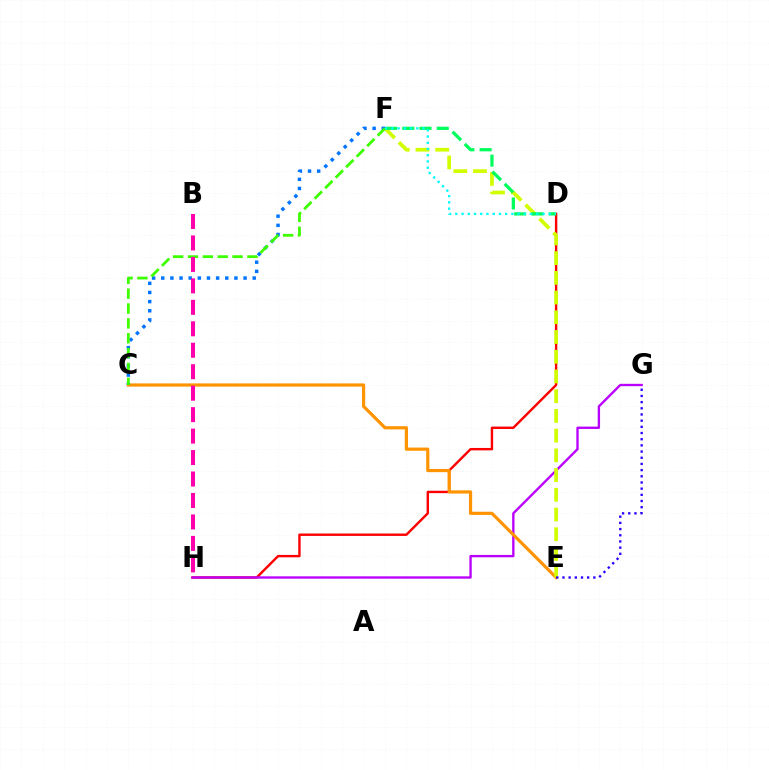{('D', 'H'): [{'color': '#ff0000', 'line_style': 'solid', 'thickness': 1.74}], ('G', 'H'): [{'color': '#b900ff', 'line_style': 'solid', 'thickness': 1.69}], ('C', 'E'): [{'color': '#ff9400', 'line_style': 'solid', 'thickness': 2.3}], ('E', 'F'): [{'color': '#d1ff00', 'line_style': 'dashed', 'thickness': 2.68}], ('C', 'F'): [{'color': '#0074ff', 'line_style': 'dotted', 'thickness': 2.49}, {'color': '#3dff00', 'line_style': 'dashed', 'thickness': 2.02}], ('D', 'F'): [{'color': '#00ff5c', 'line_style': 'dashed', 'thickness': 2.34}, {'color': '#00fff6', 'line_style': 'dotted', 'thickness': 1.69}], ('E', 'G'): [{'color': '#2500ff', 'line_style': 'dotted', 'thickness': 1.68}], ('B', 'H'): [{'color': '#ff00ac', 'line_style': 'dashed', 'thickness': 2.92}]}